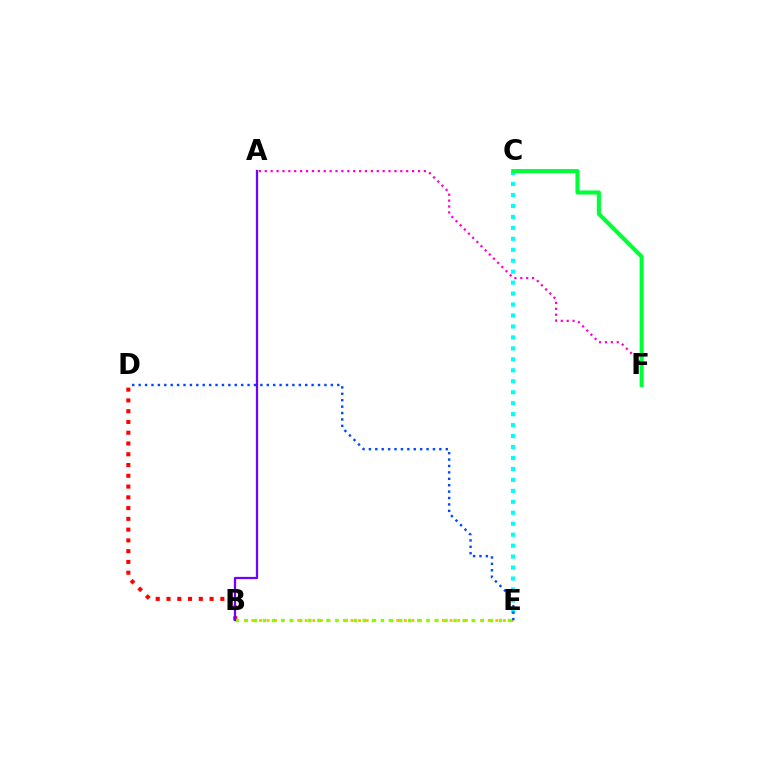{('A', 'F'): [{'color': '#ff00cf', 'line_style': 'dotted', 'thickness': 1.6}], ('C', 'E'): [{'color': '#00fff6', 'line_style': 'dotted', 'thickness': 2.98}], ('B', 'D'): [{'color': '#ff0000', 'line_style': 'dotted', 'thickness': 2.93}], ('B', 'E'): [{'color': '#ffbd00', 'line_style': 'dotted', 'thickness': 2.07}, {'color': '#84ff00', 'line_style': 'dotted', 'thickness': 2.47}], ('D', 'E'): [{'color': '#004bff', 'line_style': 'dotted', 'thickness': 1.74}], ('C', 'F'): [{'color': '#00ff39', 'line_style': 'solid', 'thickness': 2.95}], ('A', 'B'): [{'color': '#7200ff', 'line_style': 'solid', 'thickness': 1.62}]}